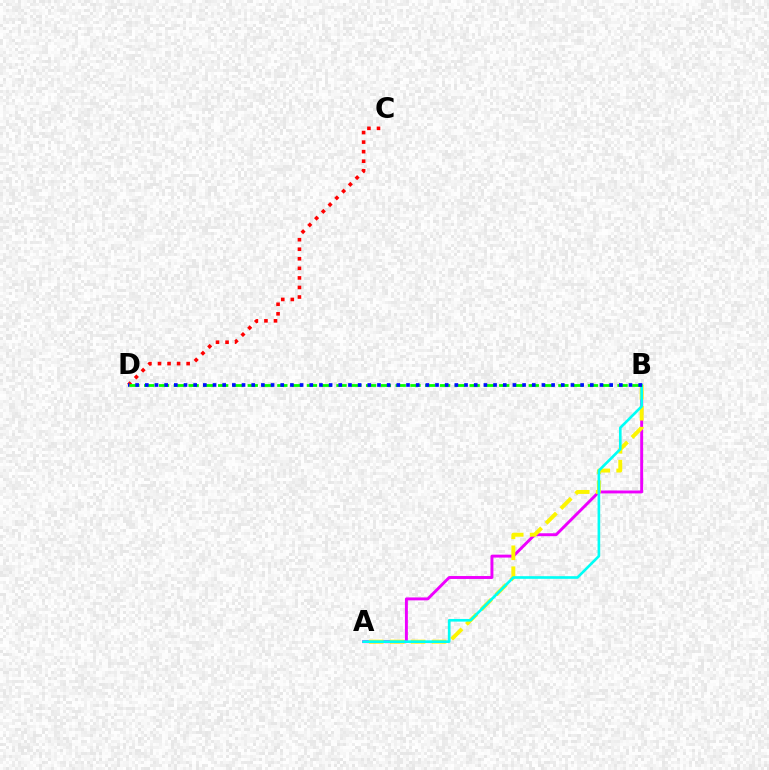{('A', 'B'): [{'color': '#ee00ff', 'line_style': 'solid', 'thickness': 2.1}, {'color': '#fcf500', 'line_style': 'dashed', 'thickness': 2.84}, {'color': '#00fff6', 'line_style': 'solid', 'thickness': 1.9}], ('C', 'D'): [{'color': '#ff0000', 'line_style': 'dotted', 'thickness': 2.6}], ('B', 'D'): [{'color': '#08ff00', 'line_style': 'dashed', 'thickness': 2.01}, {'color': '#0010ff', 'line_style': 'dotted', 'thickness': 2.63}]}